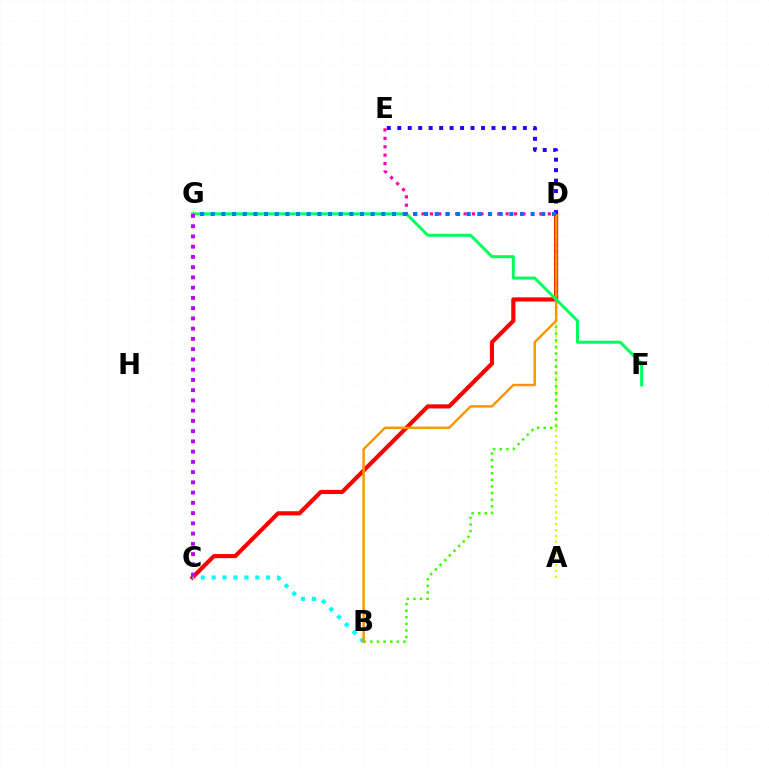{('C', 'D'): [{'color': '#ff0000', 'line_style': 'solid', 'thickness': 2.99}], ('B', 'C'): [{'color': '#00fff6', 'line_style': 'dotted', 'thickness': 2.96}], ('A', 'D'): [{'color': '#d1ff00', 'line_style': 'dotted', 'thickness': 1.59}], ('B', 'D'): [{'color': '#3dff00', 'line_style': 'dotted', 'thickness': 1.79}, {'color': '#ff9400', 'line_style': 'solid', 'thickness': 1.75}], ('F', 'G'): [{'color': '#00ff5c', 'line_style': 'solid', 'thickness': 2.16}], ('D', 'E'): [{'color': '#ff00ac', 'line_style': 'dotted', 'thickness': 2.29}, {'color': '#2500ff', 'line_style': 'dotted', 'thickness': 2.84}], ('C', 'G'): [{'color': '#b900ff', 'line_style': 'dotted', 'thickness': 2.78}], ('D', 'G'): [{'color': '#0074ff', 'line_style': 'dotted', 'thickness': 2.9}]}